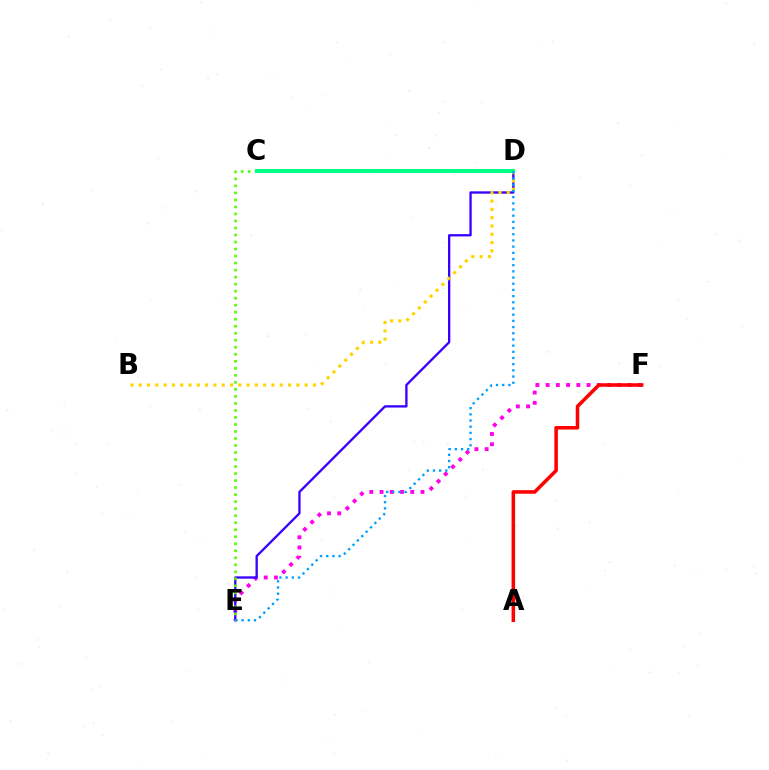{('E', 'F'): [{'color': '#ff00ed', 'line_style': 'dotted', 'thickness': 2.78}], ('D', 'E'): [{'color': '#3700ff', 'line_style': 'solid', 'thickness': 1.67}, {'color': '#009eff', 'line_style': 'dotted', 'thickness': 1.68}], ('C', 'E'): [{'color': '#4fff00', 'line_style': 'dotted', 'thickness': 1.91}], ('B', 'D'): [{'color': '#ffd500', 'line_style': 'dotted', 'thickness': 2.25}], ('C', 'D'): [{'color': '#00ff86', 'line_style': 'solid', 'thickness': 2.9}], ('A', 'F'): [{'color': '#ff0000', 'line_style': 'solid', 'thickness': 2.55}]}